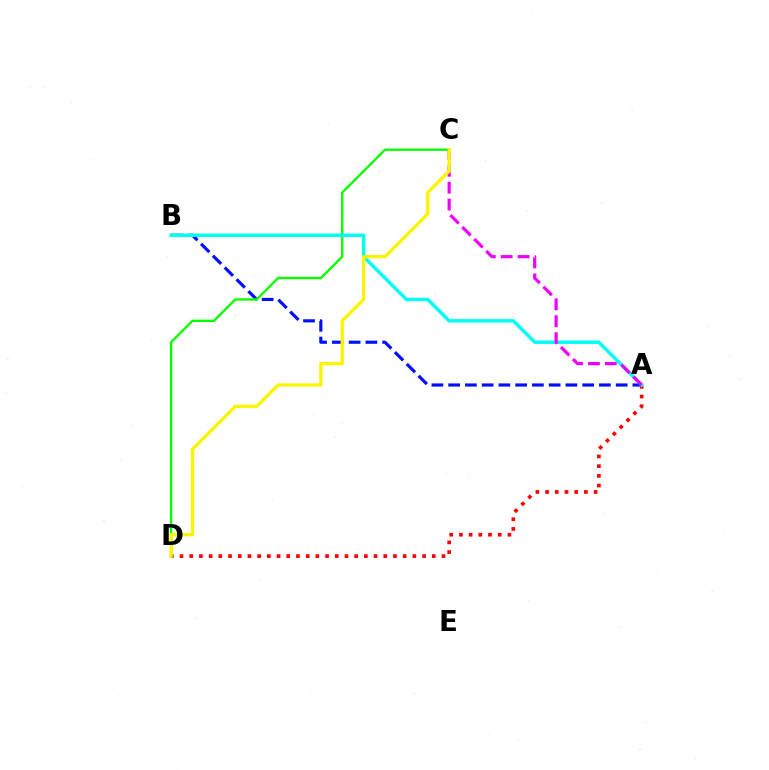{('A', 'B'): [{'color': '#0010ff', 'line_style': 'dashed', 'thickness': 2.28}, {'color': '#00fff6', 'line_style': 'solid', 'thickness': 2.49}], ('C', 'D'): [{'color': '#08ff00', 'line_style': 'solid', 'thickness': 1.72}, {'color': '#fcf500', 'line_style': 'solid', 'thickness': 2.39}], ('A', 'D'): [{'color': '#ff0000', 'line_style': 'dotted', 'thickness': 2.64}], ('A', 'C'): [{'color': '#ee00ff', 'line_style': 'dashed', 'thickness': 2.3}]}